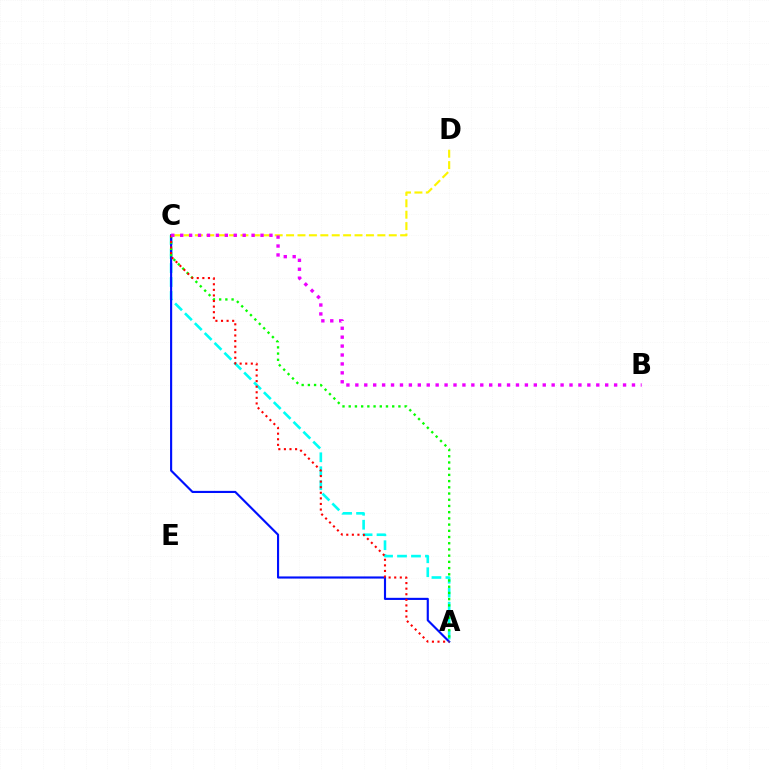{('A', 'C'): [{'color': '#00fff6', 'line_style': 'dashed', 'thickness': 1.9}, {'color': '#0010ff', 'line_style': 'solid', 'thickness': 1.54}, {'color': '#08ff00', 'line_style': 'dotted', 'thickness': 1.69}, {'color': '#ff0000', 'line_style': 'dotted', 'thickness': 1.52}], ('C', 'D'): [{'color': '#fcf500', 'line_style': 'dashed', 'thickness': 1.55}], ('B', 'C'): [{'color': '#ee00ff', 'line_style': 'dotted', 'thickness': 2.42}]}